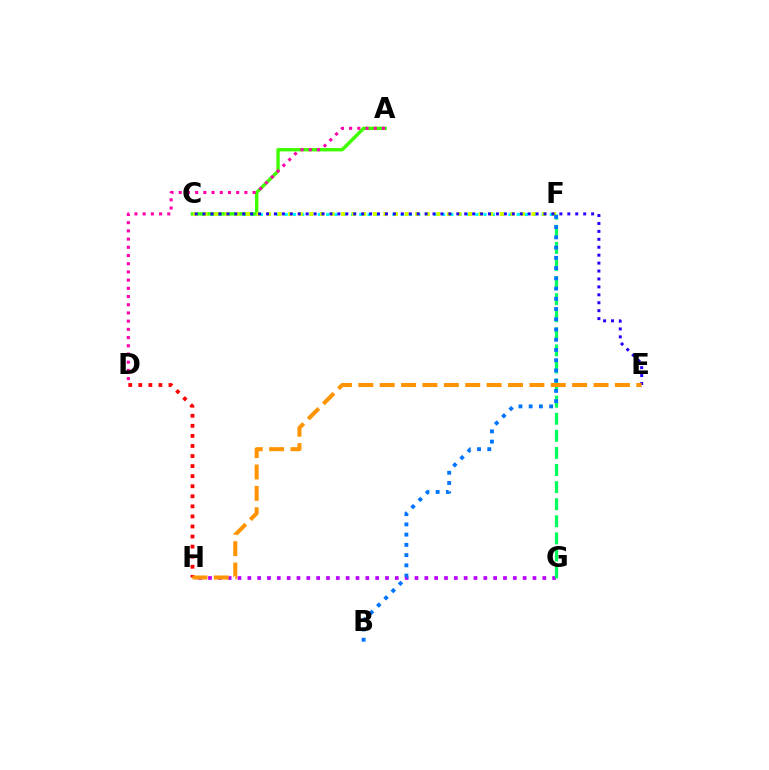{('C', 'F'): [{'color': '#00fff6', 'line_style': 'dotted', 'thickness': 2.25}, {'color': '#d1ff00', 'line_style': 'dotted', 'thickness': 2.87}], ('G', 'H'): [{'color': '#b900ff', 'line_style': 'dotted', 'thickness': 2.67}], ('A', 'C'): [{'color': '#3dff00', 'line_style': 'solid', 'thickness': 2.43}], ('A', 'D'): [{'color': '#ff00ac', 'line_style': 'dotted', 'thickness': 2.23}], ('D', 'H'): [{'color': '#ff0000', 'line_style': 'dotted', 'thickness': 2.73}], ('C', 'E'): [{'color': '#2500ff', 'line_style': 'dotted', 'thickness': 2.15}], ('F', 'G'): [{'color': '#00ff5c', 'line_style': 'dashed', 'thickness': 2.32}], ('E', 'H'): [{'color': '#ff9400', 'line_style': 'dashed', 'thickness': 2.9}], ('B', 'F'): [{'color': '#0074ff', 'line_style': 'dotted', 'thickness': 2.78}]}